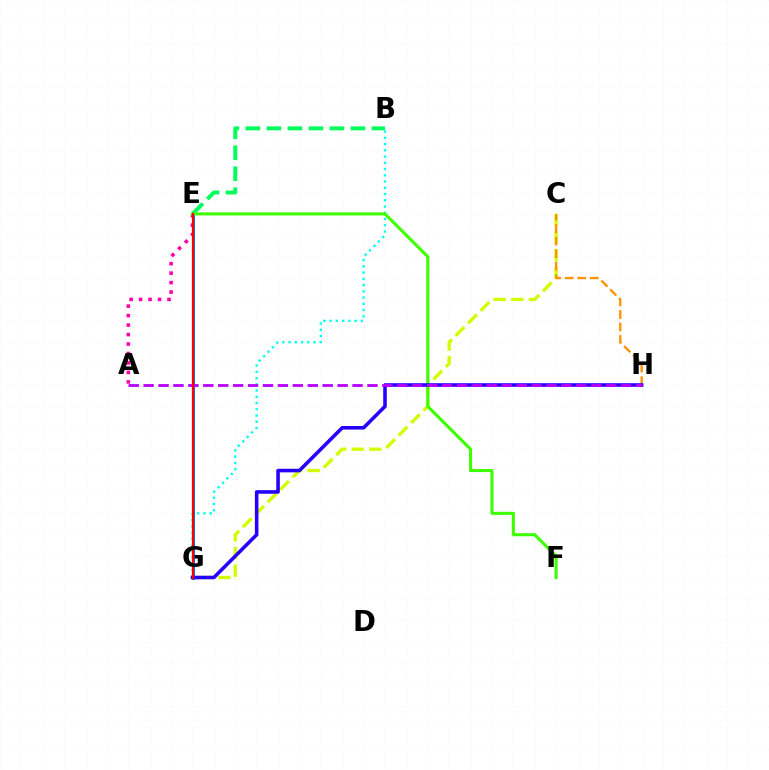{('B', 'G'): [{'color': '#00fff6', 'line_style': 'dotted', 'thickness': 1.7}], ('C', 'G'): [{'color': '#d1ff00', 'line_style': 'dashed', 'thickness': 2.39}], ('B', 'E'): [{'color': '#00ff5c', 'line_style': 'dashed', 'thickness': 2.85}], ('A', 'E'): [{'color': '#ff00ac', 'line_style': 'dotted', 'thickness': 2.57}], ('C', 'H'): [{'color': '#ff9400', 'line_style': 'dashed', 'thickness': 1.7}], ('E', 'G'): [{'color': '#0074ff', 'line_style': 'solid', 'thickness': 2.13}, {'color': '#ff0000', 'line_style': 'solid', 'thickness': 1.62}], ('E', 'F'): [{'color': '#3dff00', 'line_style': 'solid', 'thickness': 2.21}], ('G', 'H'): [{'color': '#2500ff', 'line_style': 'solid', 'thickness': 2.57}], ('A', 'H'): [{'color': '#b900ff', 'line_style': 'dashed', 'thickness': 2.03}]}